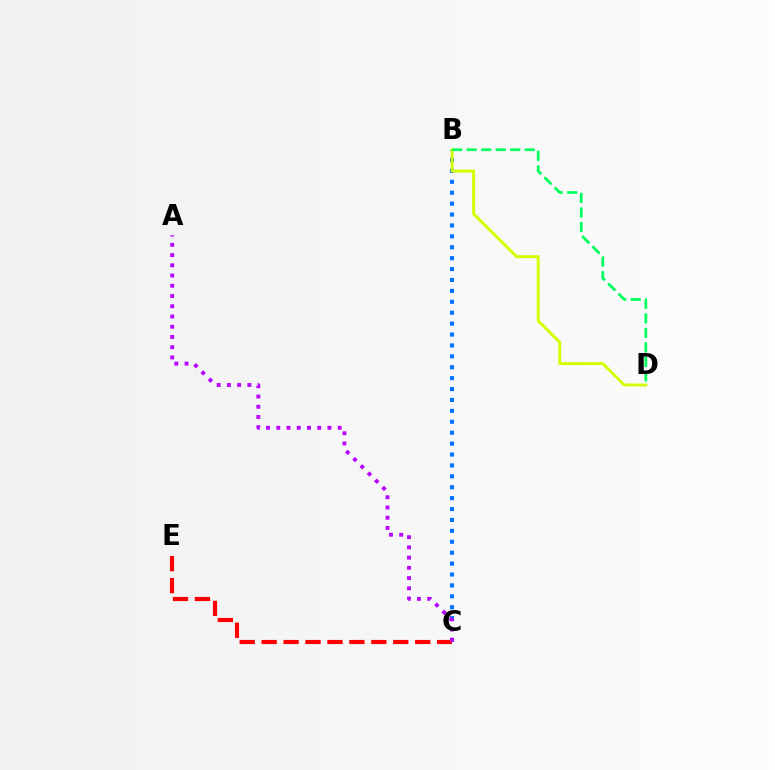{('B', 'C'): [{'color': '#0074ff', 'line_style': 'dotted', 'thickness': 2.96}], ('B', 'D'): [{'color': '#d1ff00', 'line_style': 'solid', 'thickness': 2.11}, {'color': '#00ff5c', 'line_style': 'dashed', 'thickness': 1.97}], ('C', 'E'): [{'color': '#ff0000', 'line_style': 'dashed', 'thickness': 2.98}], ('A', 'C'): [{'color': '#b900ff', 'line_style': 'dotted', 'thickness': 2.78}]}